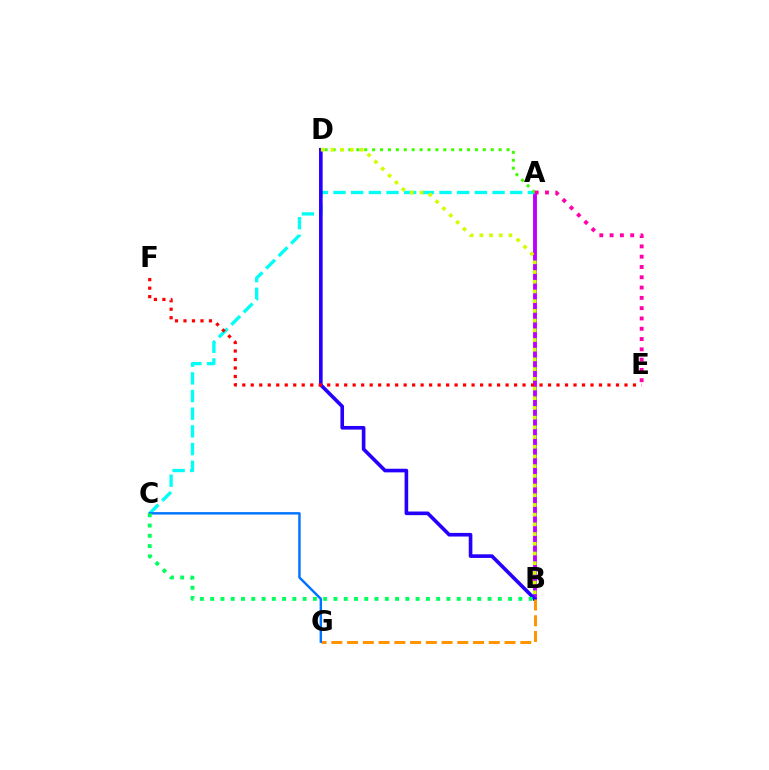{('A', 'B'): [{'color': '#b900ff', 'line_style': 'solid', 'thickness': 2.77}], ('A', 'C'): [{'color': '#00fff6', 'line_style': 'dashed', 'thickness': 2.4}], ('B', 'D'): [{'color': '#2500ff', 'line_style': 'solid', 'thickness': 2.61}, {'color': '#d1ff00', 'line_style': 'dotted', 'thickness': 2.64}], ('A', 'D'): [{'color': '#3dff00', 'line_style': 'dotted', 'thickness': 2.15}], ('E', 'F'): [{'color': '#ff0000', 'line_style': 'dotted', 'thickness': 2.31}], ('B', 'G'): [{'color': '#ff9400', 'line_style': 'dashed', 'thickness': 2.14}], ('A', 'E'): [{'color': '#ff00ac', 'line_style': 'dotted', 'thickness': 2.8}], ('C', 'G'): [{'color': '#0074ff', 'line_style': 'solid', 'thickness': 1.75}], ('B', 'C'): [{'color': '#00ff5c', 'line_style': 'dotted', 'thickness': 2.79}]}